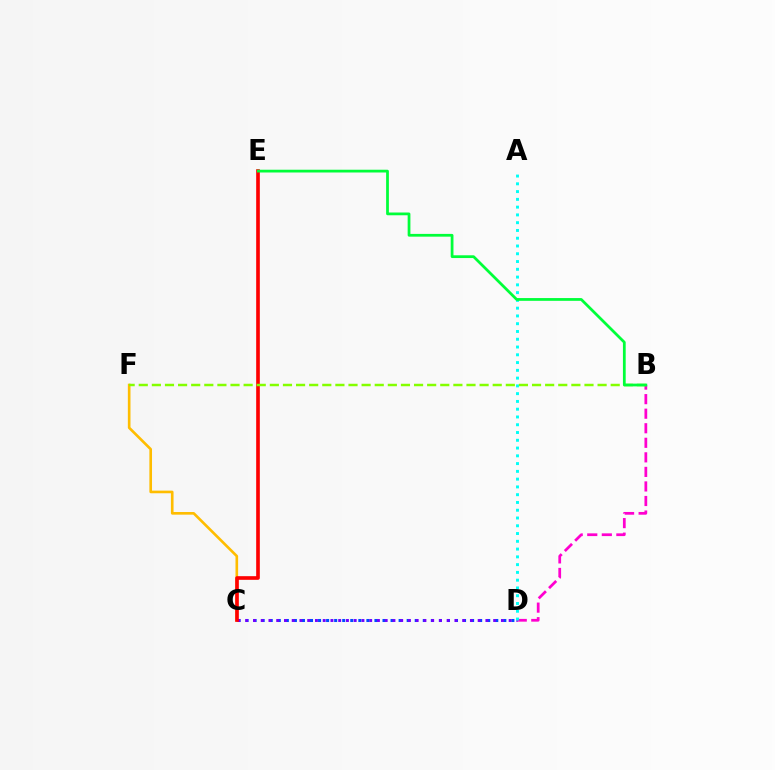{('C', 'F'): [{'color': '#ffbd00', 'line_style': 'solid', 'thickness': 1.9}], ('C', 'D'): [{'color': '#004bff', 'line_style': 'dotted', 'thickness': 2.19}, {'color': '#7200ff', 'line_style': 'dotted', 'thickness': 2.11}], ('B', 'D'): [{'color': '#ff00cf', 'line_style': 'dashed', 'thickness': 1.98}], ('A', 'D'): [{'color': '#00fff6', 'line_style': 'dotted', 'thickness': 2.11}], ('C', 'E'): [{'color': '#ff0000', 'line_style': 'solid', 'thickness': 2.62}], ('B', 'F'): [{'color': '#84ff00', 'line_style': 'dashed', 'thickness': 1.78}], ('B', 'E'): [{'color': '#00ff39', 'line_style': 'solid', 'thickness': 1.99}]}